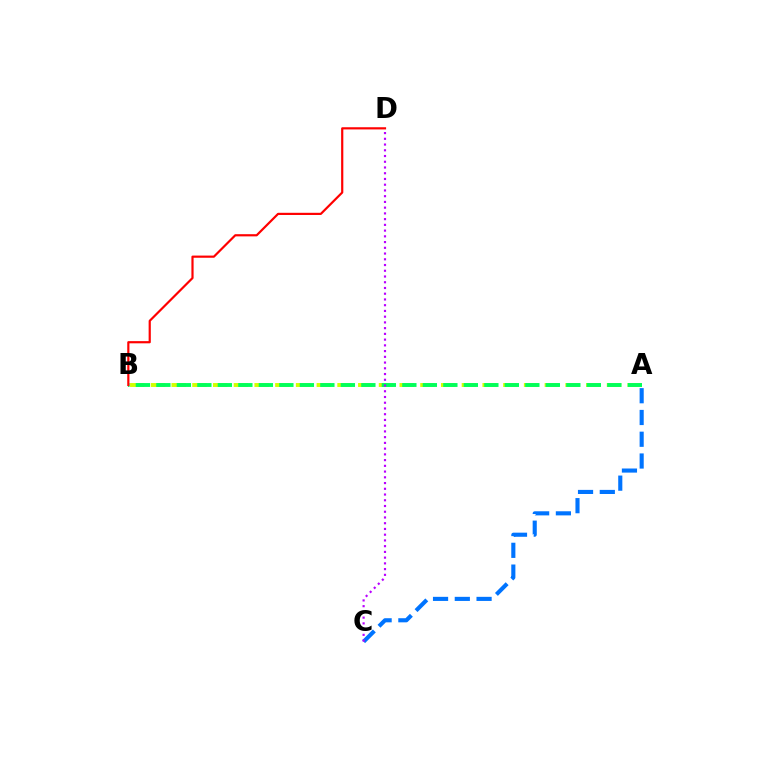{('A', 'B'): [{'color': '#d1ff00', 'line_style': 'dashed', 'thickness': 2.82}, {'color': '#00ff5c', 'line_style': 'dashed', 'thickness': 2.78}], ('A', 'C'): [{'color': '#0074ff', 'line_style': 'dashed', 'thickness': 2.96}], ('C', 'D'): [{'color': '#b900ff', 'line_style': 'dotted', 'thickness': 1.56}], ('B', 'D'): [{'color': '#ff0000', 'line_style': 'solid', 'thickness': 1.57}]}